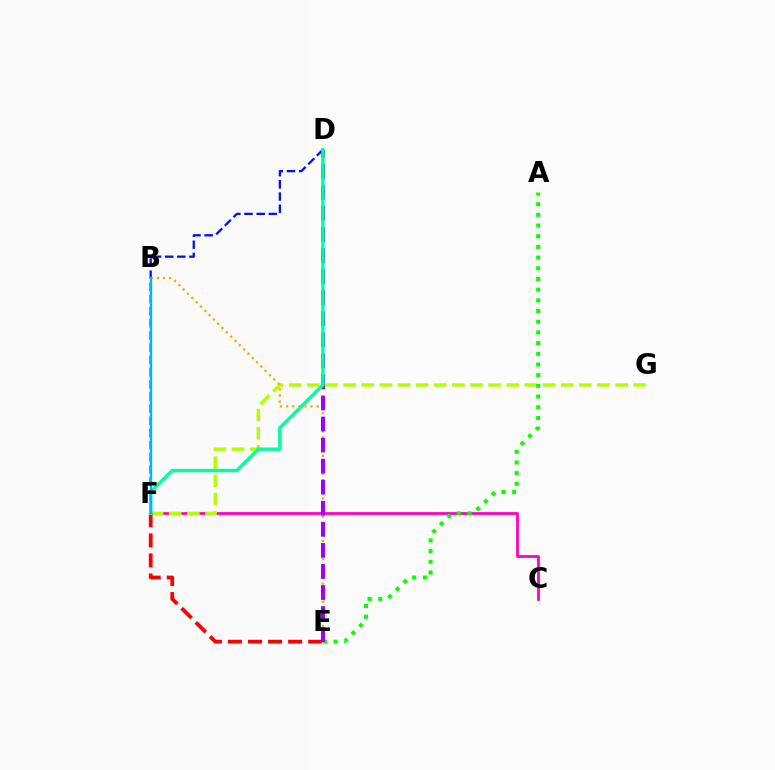{('C', 'F'): [{'color': '#ff00bd', 'line_style': 'solid', 'thickness': 1.99}], ('F', 'G'): [{'color': '#b3ff00', 'line_style': 'dashed', 'thickness': 2.46}], ('A', 'E'): [{'color': '#08ff00', 'line_style': 'dotted', 'thickness': 2.9}], ('D', 'F'): [{'color': '#0010ff', 'line_style': 'dashed', 'thickness': 1.65}, {'color': '#00ff9d', 'line_style': 'solid', 'thickness': 2.43}], ('B', 'E'): [{'color': '#ffa500', 'line_style': 'dotted', 'thickness': 1.65}], ('E', 'F'): [{'color': '#ff0000', 'line_style': 'dashed', 'thickness': 2.72}], ('D', 'E'): [{'color': '#9b00ff', 'line_style': 'dashed', 'thickness': 2.86}], ('B', 'F'): [{'color': '#00b5ff', 'line_style': 'solid', 'thickness': 1.71}]}